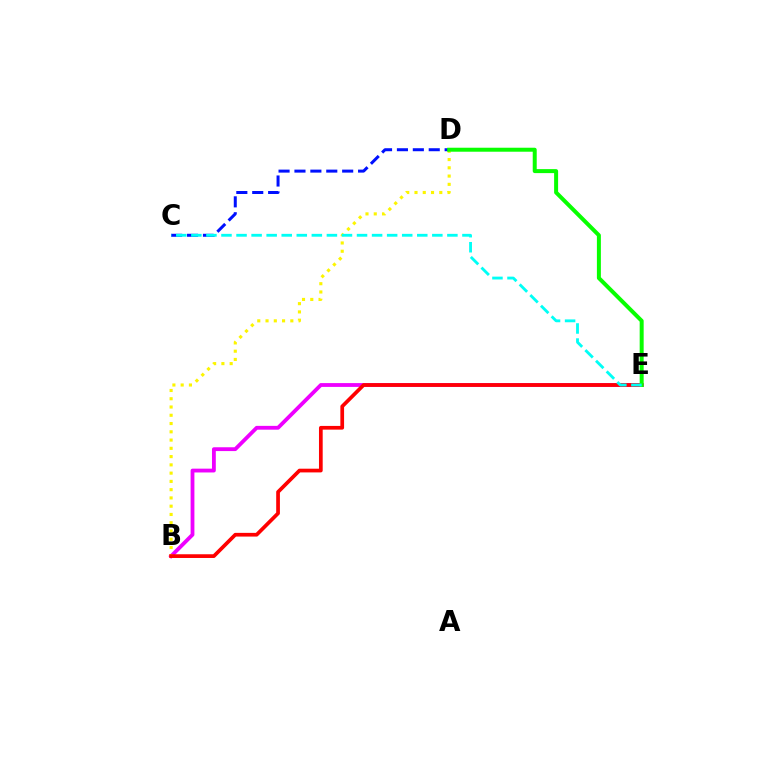{('B', 'E'): [{'color': '#ee00ff', 'line_style': 'solid', 'thickness': 2.75}, {'color': '#ff0000', 'line_style': 'solid', 'thickness': 2.67}], ('B', 'D'): [{'color': '#fcf500', 'line_style': 'dotted', 'thickness': 2.25}], ('C', 'D'): [{'color': '#0010ff', 'line_style': 'dashed', 'thickness': 2.16}], ('D', 'E'): [{'color': '#08ff00', 'line_style': 'solid', 'thickness': 2.87}], ('C', 'E'): [{'color': '#00fff6', 'line_style': 'dashed', 'thickness': 2.05}]}